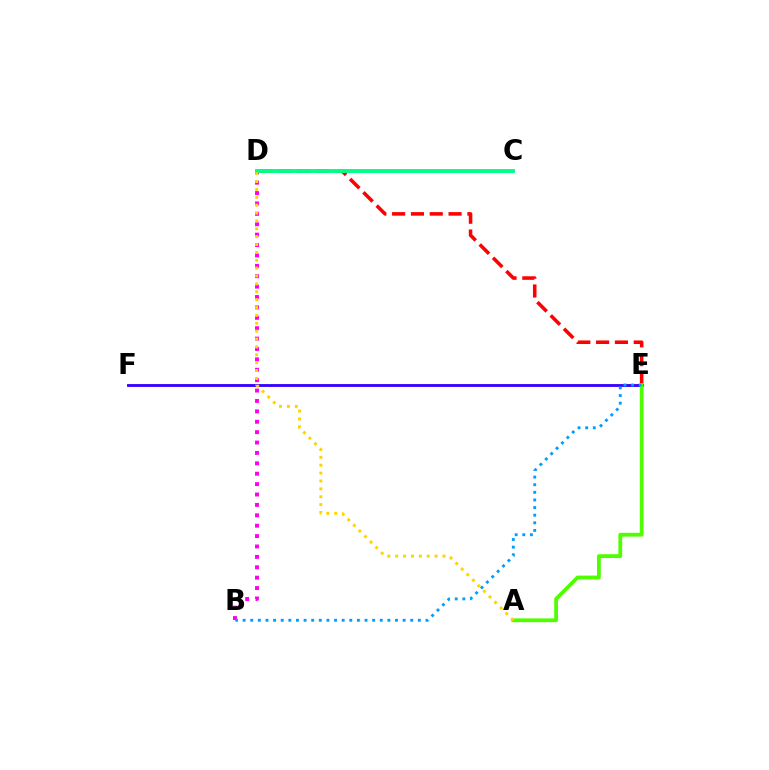{('B', 'D'): [{'color': '#ff00ed', 'line_style': 'dotted', 'thickness': 2.82}], ('D', 'E'): [{'color': '#ff0000', 'line_style': 'dashed', 'thickness': 2.56}], ('E', 'F'): [{'color': '#3700ff', 'line_style': 'solid', 'thickness': 2.05}], ('A', 'E'): [{'color': '#4fff00', 'line_style': 'solid', 'thickness': 2.74}], ('B', 'E'): [{'color': '#009eff', 'line_style': 'dotted', 'thickness': 2.07}], ('C', 'D'): [{'color': '#00ff86', 'line_style': 'solid', 'thickness': 2.81}], ('A', 'D'): [{'color': '#ffd500', 'line_style': 'dotted', 'thickness': 2.14}]}